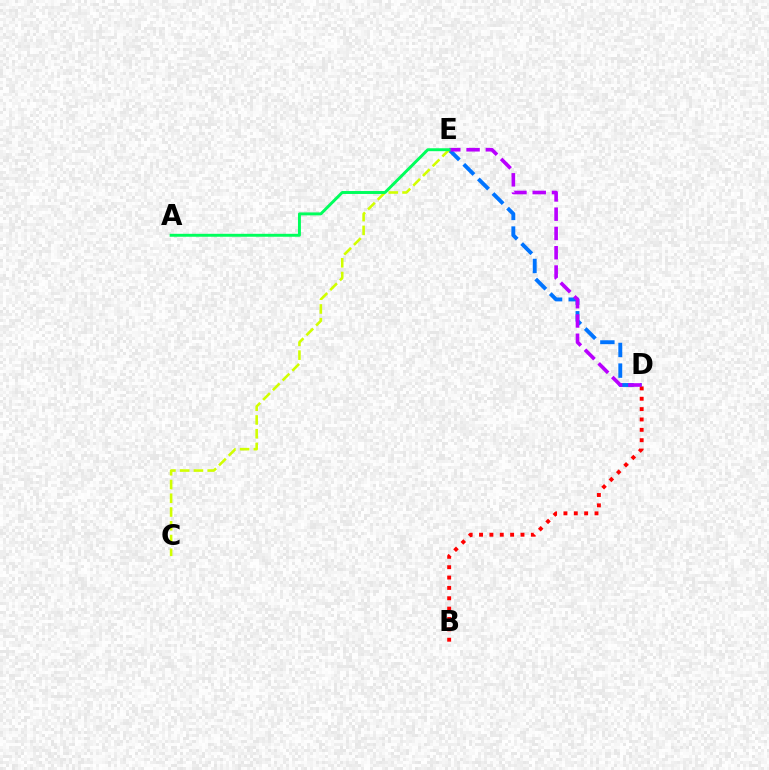{('D', 'E'): [{'color': '#0074ff', 'line_style': 'dashed', 'thickness': 2.8}, {'color': '#b900ff', 'line_style': 'dashed', 'thickness': 2.62}], ('B', 'D'): [{'color': '#ff0000', 'line_style': 'dotted', 'thickness': 2.81}], ('C', 'E'): [{'color': '#d1ff00', 'line_style': 'dashed', 'thickness': 1.87}], ('A', 'E'): [{'color': '#00ff5c', 'line_style': 'solid', 'thickness': 2.12}]}